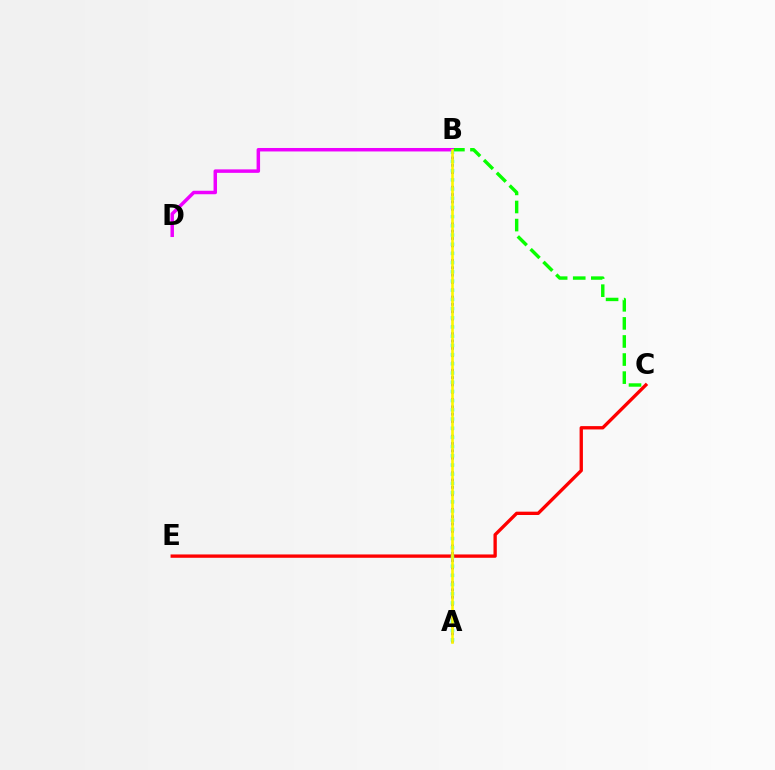{('B', 'C'): [{'color': '#08ff00', 'line_style': 'dashed', 'thickness': 2.46}], ('B', 'D'): [{'color': '#ee00ff', 'line_style': 'solid', 'thickness': 2.5}], ('C', 'E'): [{'color': '#ff0000', 'line_style': 'solid', 'thickness': 2.4}], ('A', 'B'): [{'color': '#0010ff', 'line_style': 'dotted', 'thickness': 1.99}, {'color': '#00fff6', 'line_style': 'dotted', 'thickness': 2.5}, {'color': '#fcf500', 'line_style': 'solid', 'thickness': 1.89}]}